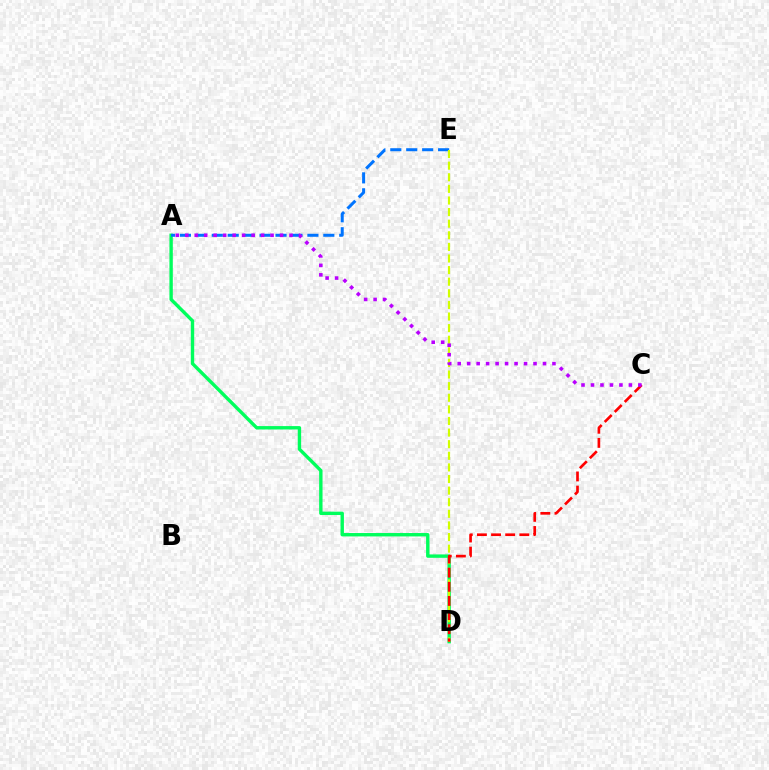{('A', 'D'): [{'color': '#00ff5c', 'line_style': 'solid', 'thickness': 2.44}], ('A', 'E'): [{'color': '#0074ff', 'line_style': 'dashed', 'thickness': 2.16}], ('D', 'E'): [{'color': '#d1ff00', 'line_style': 'dashed', 'thickness': 1.58}], ('C', 'D'): [{'color': '#ff0000', 'line_style': 'dashed', 'thickness': 1.92}], ('A', 'C'): [{'color': '#b900ff', 'line_style': 'dotted', 'thickness': 2.57}]}